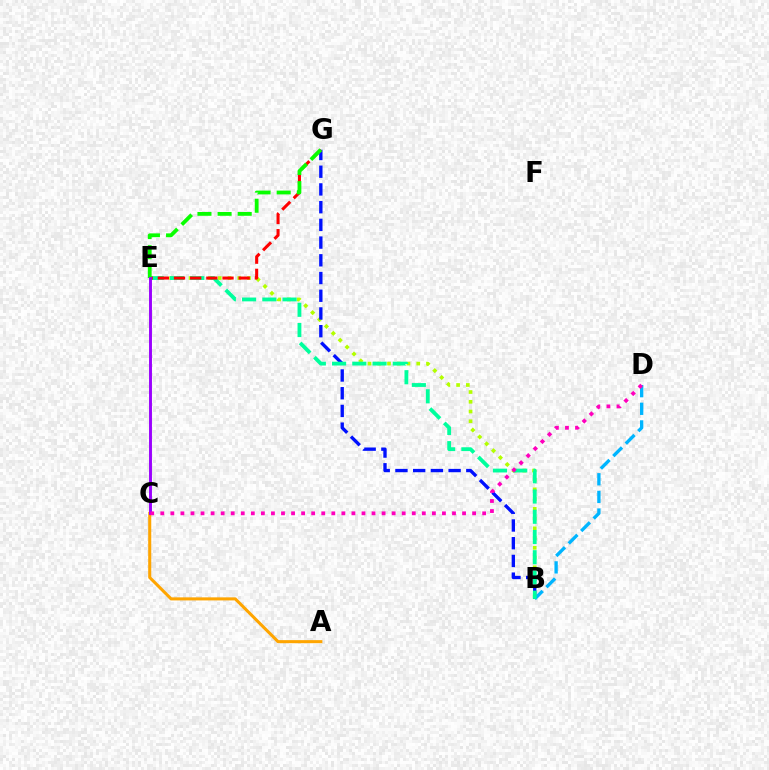{('B', 'E'): [{'color': '#b3ff00', 'line_style': 'dotted', 'thickness': 2.65}, {'color': '#00ff9d', 'line_style': 'dashed', 'thickness': 2.75}], ('B', 'G'): [{'color': '#0010ff', 'line_style': 'dashed', 'thickness': 2.41}], ('A', 'C'): [{'color': '#ffa500', 'line_style': 'solid', 'thickness': 2.2}], ('B', 'D'): [{'color': '#00b5ff', 'line_style': 'dashed', 'thickness': 2.4}], ('E', 'G'): [{'color': '#ff0000', 'line_style': 'dashed', 'thickness': 2.2}, {'color': '#08ff00', 'line_style': 'dashed', 'thickness': 2.73}], ('C', 'E'): [{'color': '#9b00ff', 'line_style': 'solid', 'thickness': 2.1}], ('C', 'D'): [{'color': '#ff00bd', 'line_style': 'dotted', 'thickness': 2.73}]}